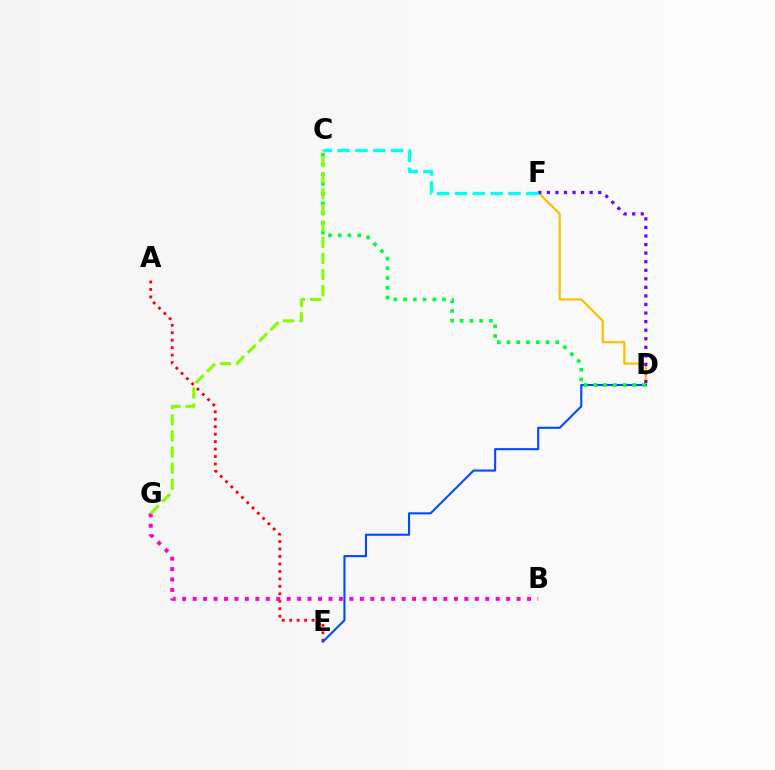{('D', 'F'): [{'color': '#ffbd00', 'line_style': 'solid', 'thickness': 1.57}, {'color': '#7200ff', 'line_style': 'dotted', 'thickness': 2.33}], ('A', 'E'): [{'color': '#ff0000', 'line_style': 'dotted', 'thickness': 2.03}], ('D', 'E'): [{'color': '#004bff', 'line_style': 'solid', 'thickness': 1.52}], ('B', 'G'): [{'color': '#ff00cf', 'line_style': 'dotted', 'thickness': 2.84}], ('C', 'D'): [{'color': '#00ff39', 'line_style': 'dotted', 'thickness': 2.65}], ('C', 'G'): [{'color': '#84ff00', 'line_style': 'dashed', 'thickness': 2.19}], ('C', 'F'): [{'color': '#00fff6', 'line_style': 'dashed', 'thickness': 2.42}]}